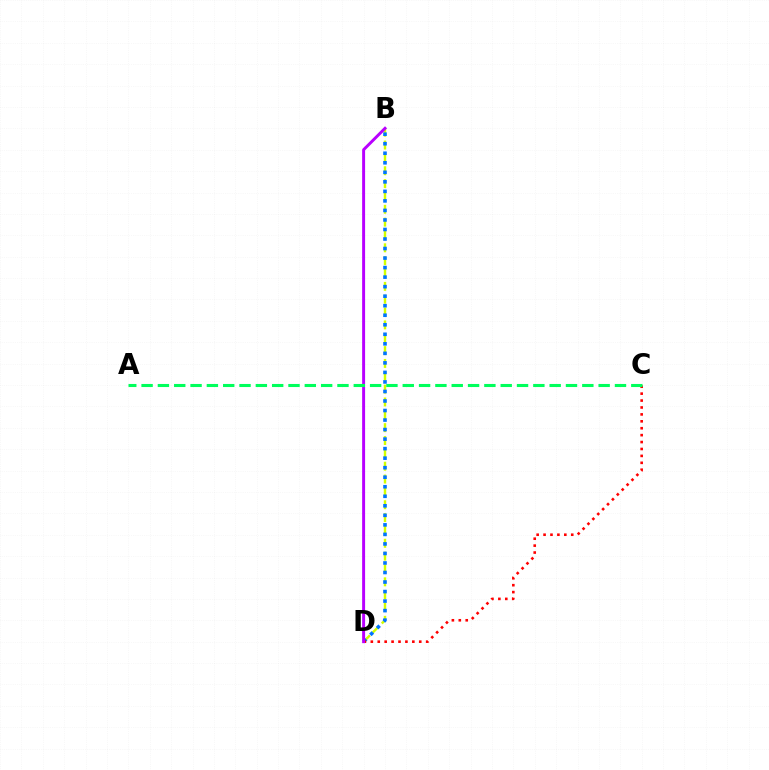{('B', 'D'): [{'color': '#d1ff00', 'line_style': 'dashed', 'thickness': 1.75}, {'color': '#0074ff', 'line_style': 'dotted', 'thickness': 2.59}, {'color': '#b900ff', 'line_style': 'solid', 'thickness': 2.12}], ('C', 'D'): [{'color': '#ff0000', 'line_style': 'dotted', 'thickness': 1.88}], ('A', 'C'): [{'color': '#00ff5c', 'line_style': 'dashed', 'thickness': 2.22}]}